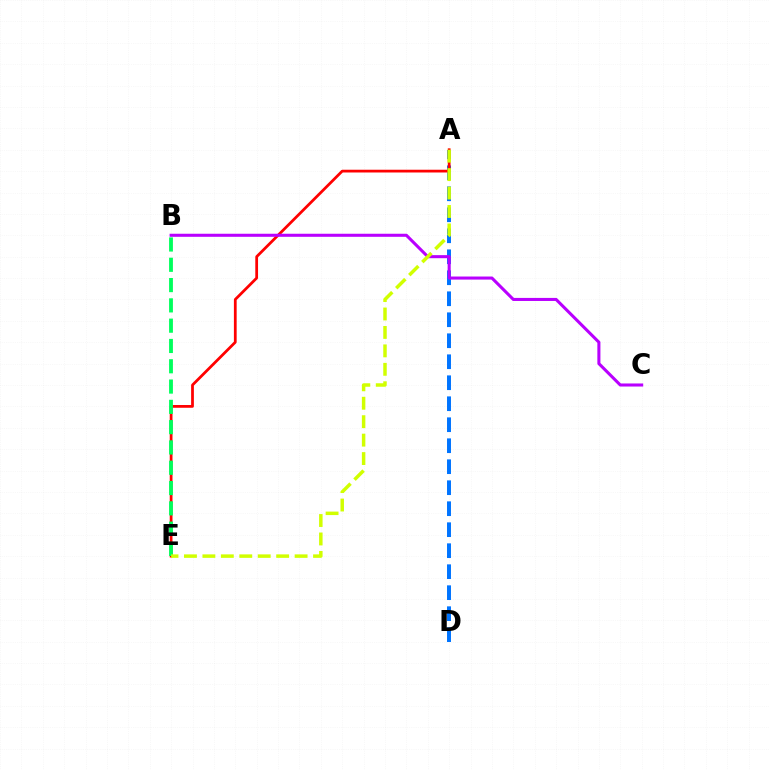{('A', 'D'): [{'color': '#0074ff', 'line_style': 'dashed', 'thickness': 2.85}], ('A', 'E'): [{'color': '#ff0000', 'line_style': 'solid', 'thickness': 1.99}, {'color': '#d1ff00', 'line_style': 'dashed', 'thickness': 2.51}], ('B', 'C'): [{'color': '#b900ff', 'line_style': 'solid', 'thickness': 2.2}], ('B', 'E'): [{'color': '#00ff5c', 'line_style': 'dashed', 'thickness': 2.76}]}